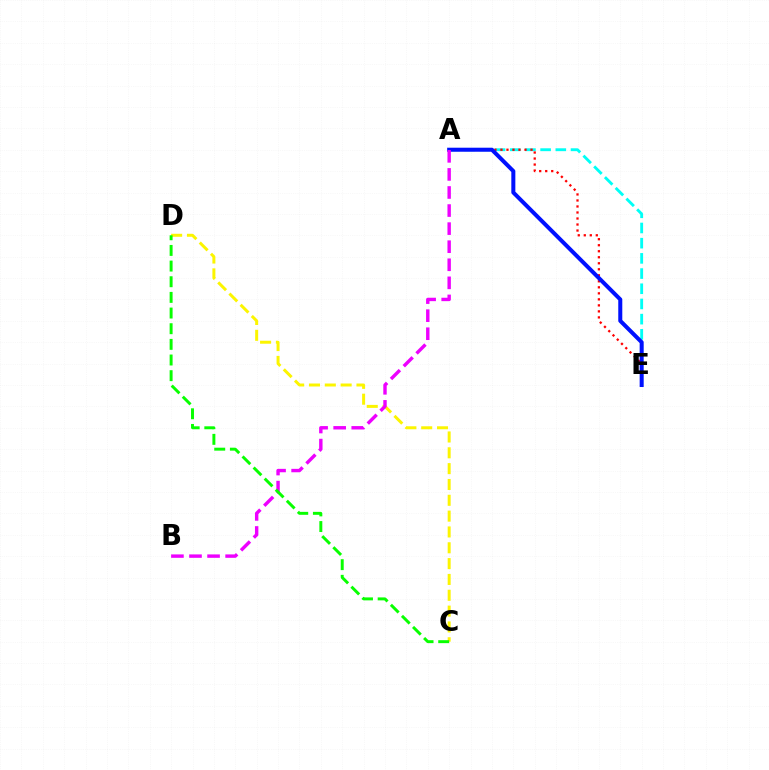{('A', 'E'): [{'color': '#00fff6', 'line_style': 'dashed', 'thickness': 2.06}, {'color': '#ff0000', 'line_style': 'dotted', 'thickness': 1.63}, {'color': '#0010ff', 'line_style': 'solid', 'thickness': 2.89}], ('C', 'D'): [{'color': '#fcf500', 'line_style': 'dashed', 'thickness': 2.15}, {'color': '#08ff00', 'line_style': 'dashed', 'thickness': 2.13}], ('A', 'B'): [{'color': '#ee00ff', 'line_style': 'dashed', 'thickness': 2.45}]}